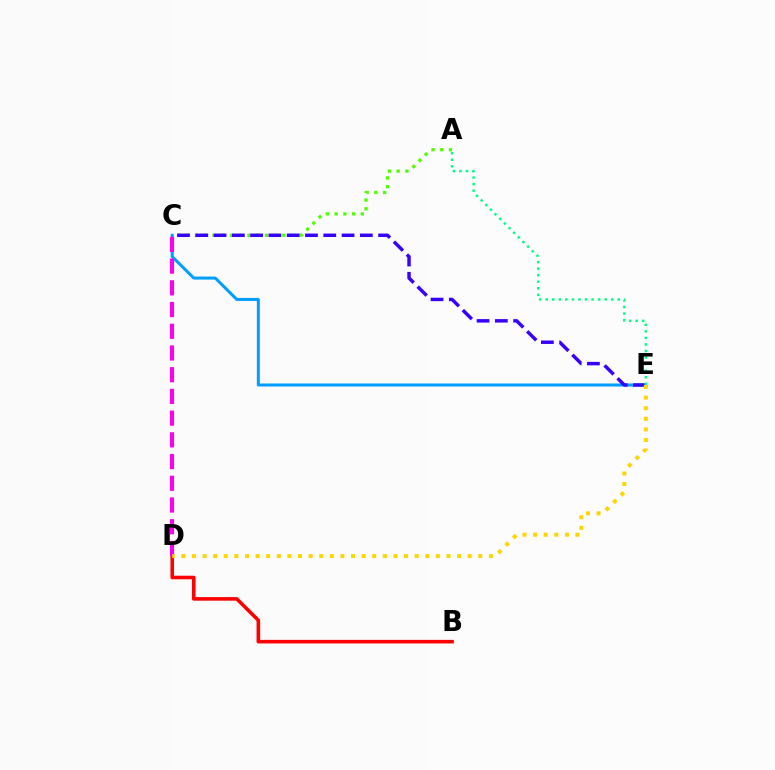{('B', 'D'): [{'color': '#ff0000', 'line_style': 'solid', 'thickness': 2.58}], ('A', 'C'): [{'color': '#4fff00', 'line_style': 'dotted', 'thickness': 2.37}], ('C', 'E'): [{'color': '#009eff', 'line_style': 'solid', 'thickness': 2.17}, {'color': '#3700ff', 'line_style': 'dashed', 'thickness': 2.48}], ('C', 'D'): [{'color': '#ff00ed', 'line_style': 'dashed', 'thickness': 2.95}], ('D', 'E'): [{'color': '#ffd500', 'line_style': 'dotted', 'thickness': 2.88}], ('A', 'E'): [{'color': '#00ff86', 'line_style': 'dotted', 'thickness': 1.78}]}